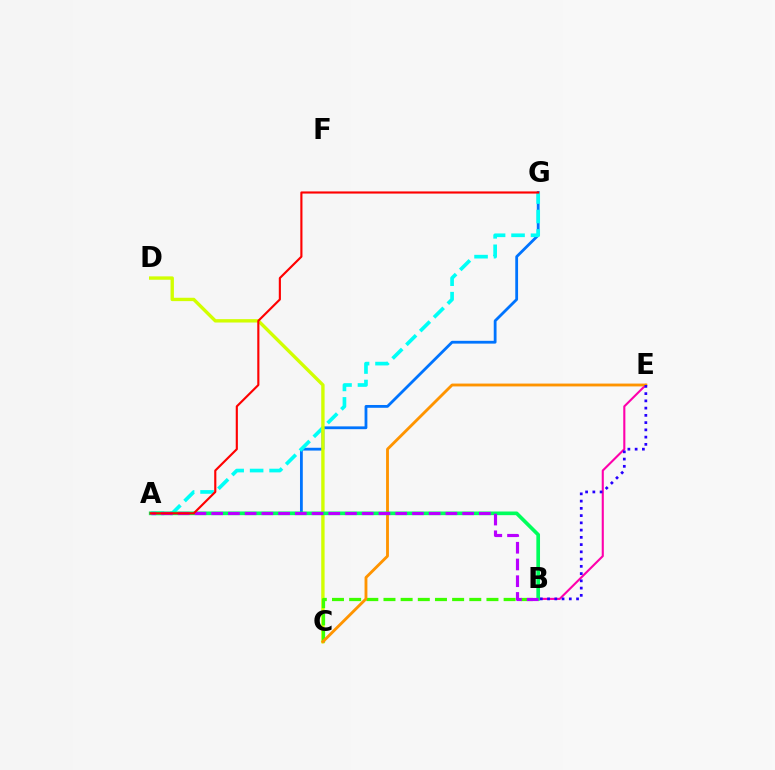{('B', 'E'): [{'color': '#ff00ac', 'line_style': 'solid', 'thickness': 1.51}, {'color': '#2500ff', 'line_style': 'dotted', 'thickness': 1.97}], ('A', 'G'): [{'color': '#0074ff', 'line_style': 'solid', 'thickness': 2.01}, {'color': '#00fff6', 'line_style': 'dashed', 'thickness': 2.64}, {'color': '#ff0000', 'line_style': 'solid', 'thickness': 1.54}], ('C', 'D'): [{'color': '#d1ff00', 'line_style': 'solid', 'thickness': 2.43}], ('B', 'C'): [{'color': '#3dff00', 'line_style': 'dashed', 'thickness': 2.33}], ('C', 'E'): [{'color': '#ff9400', 'line_style': 'solid', 'thickness': 2.05}], ('A', 'B'): [{'color': '#00ff5c', 'line_style': 'solid', 'thickness': 2.64}, {'color': '#b900ff', 'line_style': 'dashed', 'thickness': 2.27}]}